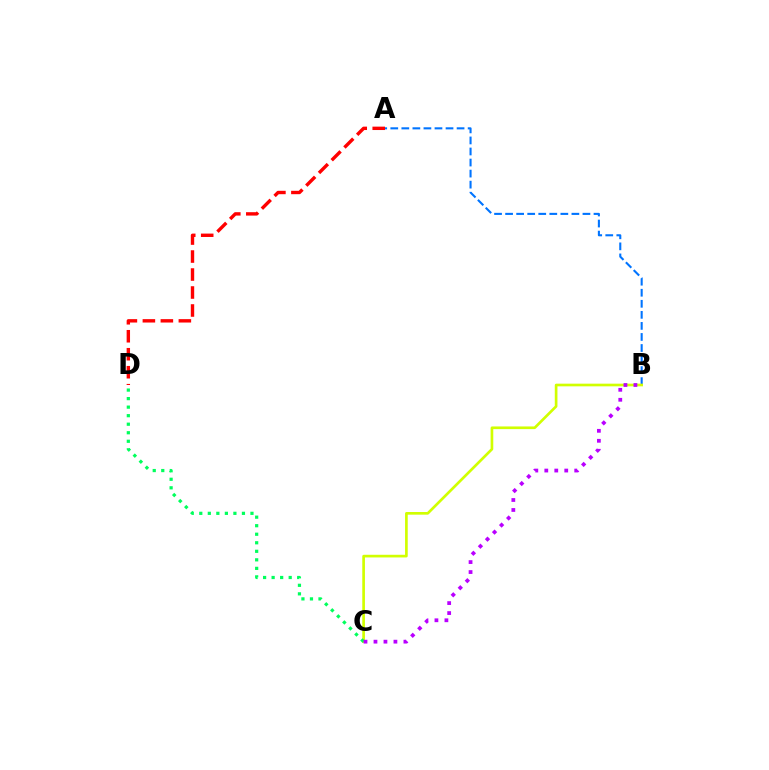{('A', 'B'): [{'color': '#0074ff', 'line_style': 'dashed', 'thickness': 1.5}], ('A', 'D'): [{'color': '#ff0000', 'line_style': 'dashed', 'thickness': 2.44}], ('B', 'C'): [{'color': '#d1ff00', 'line_style': 'solid', 'thickness': 1.92}, {'color': '#b900ff', 'line_style': 'dotted', 'thickness': 2.71}], ('C', 'D'): [{'color': '#00ff5c', 'line_style': 'dotted', 'thickness': 2.32}]}